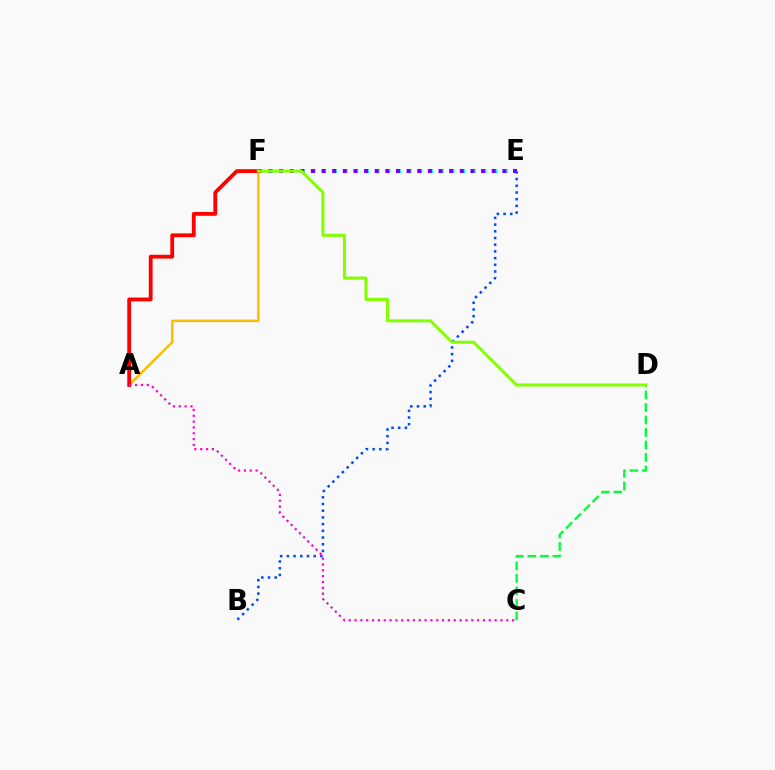{('E', 'F'): [{'color': '#00fff6', 'line_style': 'dotted', 'thickness': 2.9}, {'color': '#7200ff', 'line_style': 'dotted', 'thickness': 2.89}], ('A', 'F'): [{'color': '#ffbd00', 'line_style': 'solid', 'thickness': 1.79}, {'color': '#ff0000', 'line_style': 'solid', 'thickness': 2.75}], ('B', 'E'): [{'color': '#004bff', 'line_style': 'dotted', 'thickness': 1.82}], ('A', 'C'): [{'color': '#ff00cf', 'line_style': 'dotted', 'thickness': 1.59}], ('C', 'D'): [{'color': '#00ff39', 'line_style': 'dashed', 'thickness': 1.7}], ('D', 'F'): [{'color': '#84ff00', 'line_style': 'solid', 'thickness': 2.17}]}